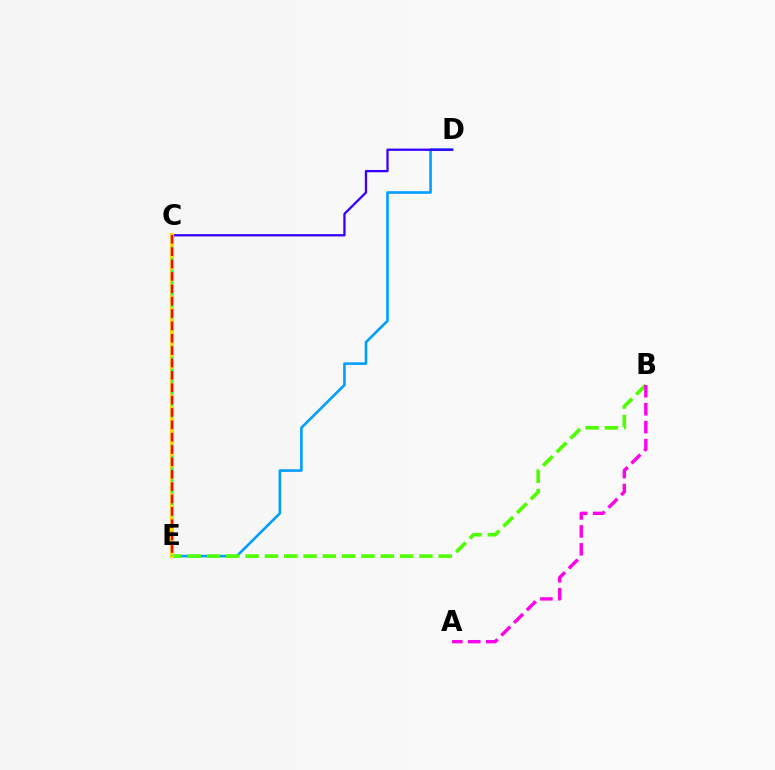{('D', 'E'): [{'color': '#009eff', 'line_style': 'solid', 'thickness': 1.88}], ('C', 'D'): [{'color': '#3700ff', 'line_style': 'solid', 'thickness': 1.66}], ('B', 'E'): [{'color': '#4fff00', 'line_style': 'dashed', 'thickness': 2.62}], ('C', 'E'): [{'color': '#ffd500', 'line_style': 'solid', 'thickness': 2.99}, {'color': '#00ff86', 'line_style': 'dotted', 'thickness': 1.58}, {'color': '#ff0000', 'line_style': 'dashed', 'thickness': 1.68}], ('A', 'B'): [{'color': '#ff00ed', 'line_style': 'dashed', 'thickness': 2.44}]}